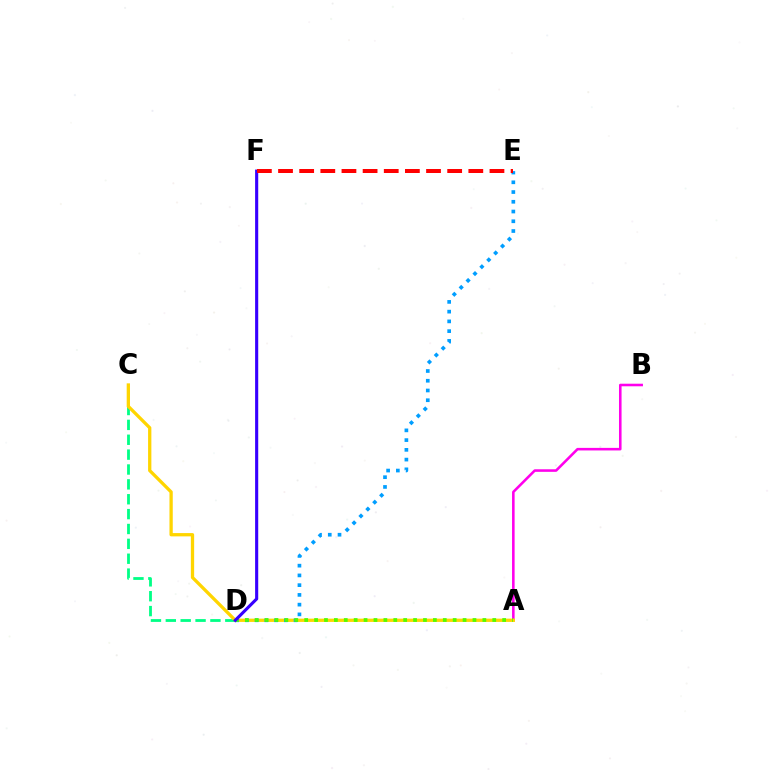{('C', 'D'): [{'color': '#00ff86', 'line_style': 'dashed', 'thickness': 2.02}], ('A', 'B'): [{'color': '#ff00ed', 'line_style': 'solid', 'thickness': 1.85}], ('A', 'C'): [{'color': '#ffd500', 'line_style': 'solid', 'thickness': 2.37}], ('D', 'E'): [{'color': '#009eff', 'line_style': 'dotted', 'thickness': 2.65}], ('A', 'D'): [{'color': '#4fff00', 'line_style': 'dotted', 'thickness': 2.69}], ('D', 'F'): [{'color': '#3700ff', 'line_style': 'solid', 'thickness': 2.24}], ('E', 'F'): [{'color': '#ff0000', 'line_style': 'dashed', 'thickness': 2.87}]}